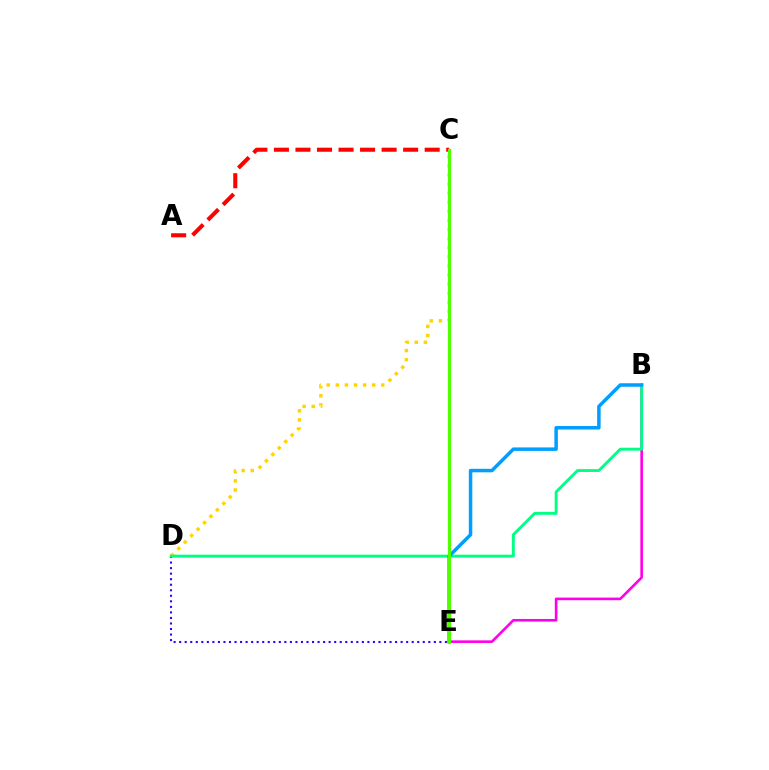{('A', 'C'): [{'color': '#ff0000', 'line_style': 'dashed', 'thickness': 2.93}], ('C', 'D'): [{'color': '#ffd500', 'line_style': 'dotted', 'thickness': 2.47}], ('D', 'E'): [{'color': '#3700ff', 'line_style': 'dotted', 'thickness': 1.5}], ('B', 'E'): [{'color': '#ff00ed', 'line_style': 'solid', 'thickness': 1.88}, {'color': '#009eff', 'line_style': 'solid', 'thickness': 2.51}], ('B', 'D'): [{'color': '#00ff86', 'line_style': 'solid', 'thickness': 2.09}], ('C', 'E'): [{'color': '#4fff00', 'line_style': 'solid', 'thickness': 2.32}]}